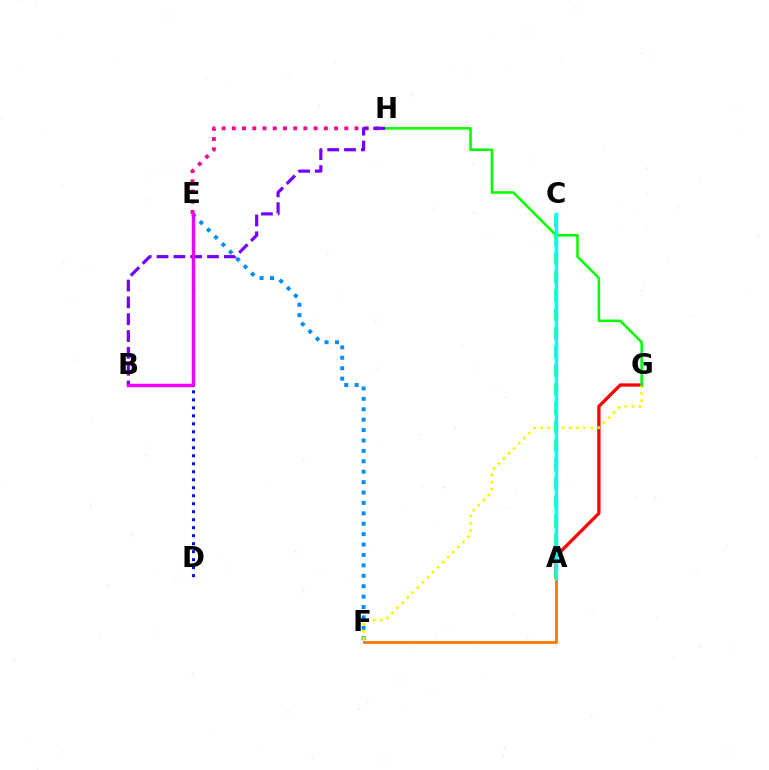{('E', 'H'): [{'color': '#ff0094', 'line_style': 'dotted', 'thickness': 2.78}], ('E', 'F'): [{'color': '#008cff', 'line_style': 'dotted', 'thickness': 2.83}], ('A', 'G'): [{'color': '#ff0000', 'line_style': 'solid', 'thickness': 2.35}], ('F', 'G'): [{'color': '#fcf500', 'line_style': 'dotted', 'thickness': 1.95}], ('A', 'C'): [{'color': '#00ff74', 'line_style': 'dashed', 'thickness': 2.55}, {'color': '#84ff00', 'line_style': 'dashed', 'thickness': 2.22}, {'color': '#00fff6', 'line_style': 'solid', 'thickness': 2.5}], ('A', 'F'): [{'color': '#ff7c00', 'line_style': 'solid', 'thickness': 2.08}], ('G', 'H'): [{'color': '#08ff00', 'line_style': 'solid', 'thickness': 1.85}], ('D', 'E'): [{'color': '#0010ff', 'line_style': 'dotted', 'thickness': 2.17}], ('B', 'H'): [{'color': '#7200ff', 'line_style': 'dashed', 'thickness': 2.29}], ('B', 'E'): [{'color': '#ee00ff', 'line_style': 'solid', 'thickness': 2.48}]}